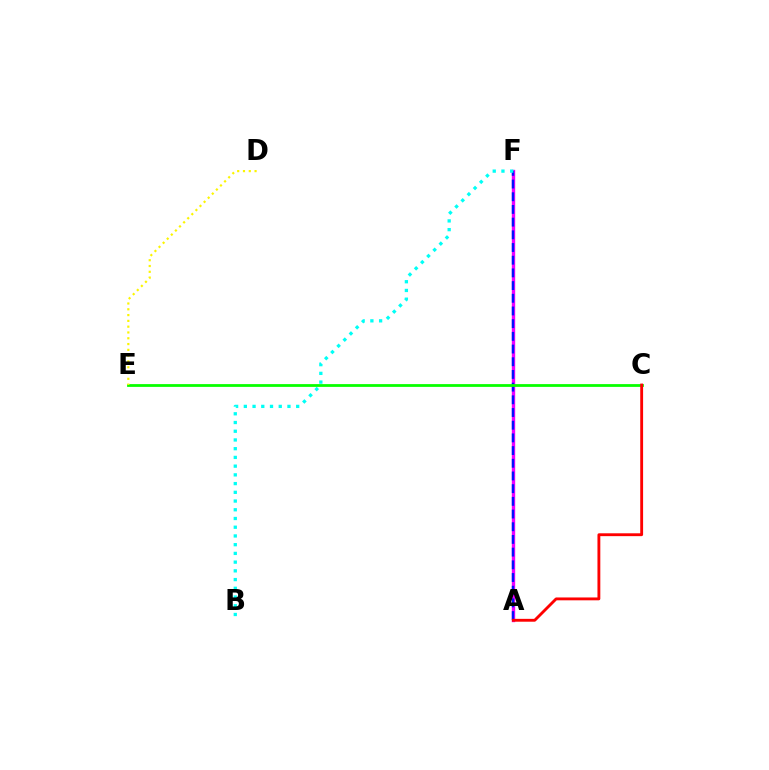{('A', 'F'): [{'color': '#ee00ff', 'line_style': 'solid', 'thickness': 2.43}, {'color': '#0010ff', 'line_style': 'dashed', 'thickness': 1.72}], ('B', 'F'): [{'color': '#00fff6', 'line_style': 'dotted', 'thickness': 2.37}], ('C', 'E'): [{'color': '#08ff00', 'line_style': 'solid', 'thickness': 2.0}], ('D', 'E'): [{'color': '#fcf500', 'line_style': 'dotted', 'thickness': 1.57}], ('A', 'C'): [{'color': '#ff0000', 'line_style': 'solid', 'thickness': 2.06}]}